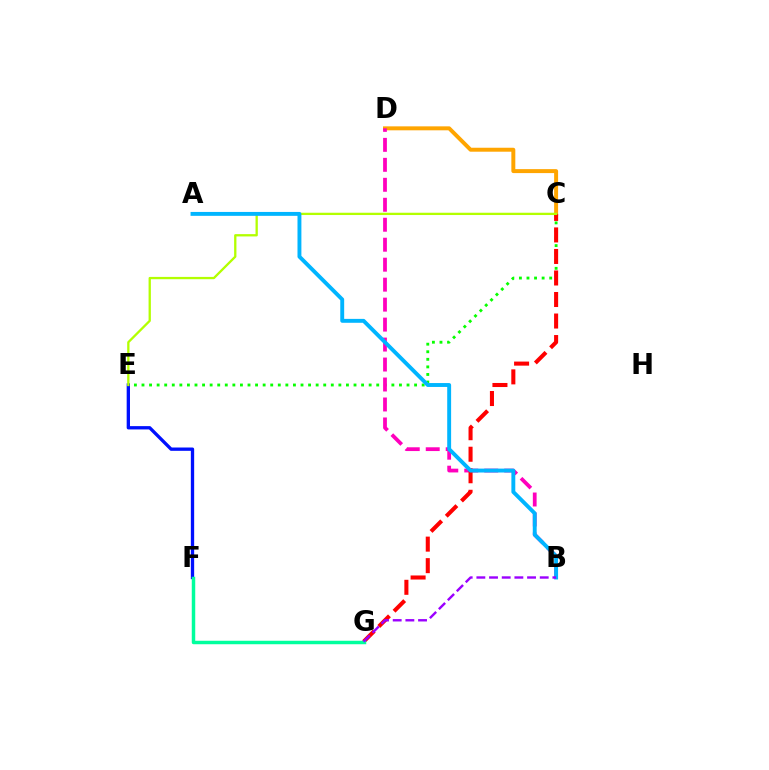{('C', 'D'): [{'color': '#ffa500', 'line_style': 'solid', 'thickness': 2.85}], ('C', 'E'): [{'color': '#08ff00', 'line_style': 'dotted', 'thickness': 2.06}, {'color': '#b3ff00', 'line_style': 'solid', 'thickness': 1.66}], ('E', 'F'): [{'color': '#0010ff', 'line_style': 'solid', 'thickness': 2.39}], ('B', 'D'): [{'color': '#ff00bd', 'line_style': 'dashed', 'thickness': 2.71}], ('C', 'G'): [{'color': '#ff0000', 'line_style': 'dashed', 'thickness': 2.92}], ('F', 'G'): [{'color': '#00ff9d', 'line_style': 'solid', 'thickness': 2.5}], ('A', 'B'): [{'color': '#00b5ff', 'line_style': 'solid', 'thickness': 2.81}], ('B', 'G'): [{'color': '#9b00ff', 'line_style': 'dashed', 'thickness': 1.72}]}